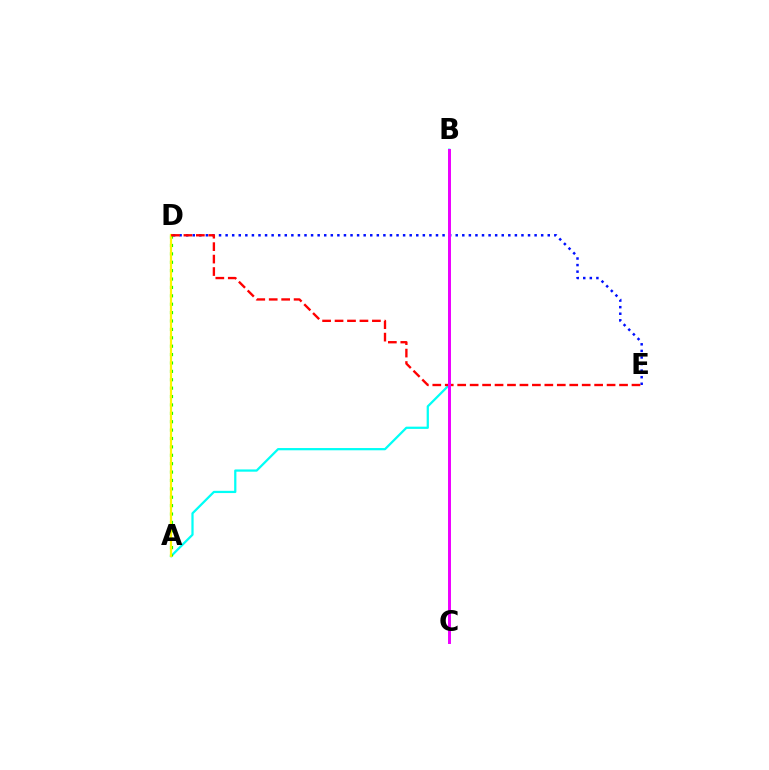{('A', 'B'): [{'color': '#00fff6', 'line_style': 'solid', 'thickness': 1.62}], ('D', 'E'): [{'color': '#0010ff', 'line_style': 'dotted', 'thickness': 1.79}, {'color': '#ff0000', 'line_style': 'dashed', 'thickness': 1.69}], ('A', 'D'): [{'color': '#08ff00', 'line_style': 'dotted', 'thickness': 2.28}, {'color': '#fcf500', 'line_style': 'solid', 'thickness': 1.59}], ('B', 'C'): [{'color': '#ee00ff', 'line_style': 'solid', 'thickness': 2.13}]}